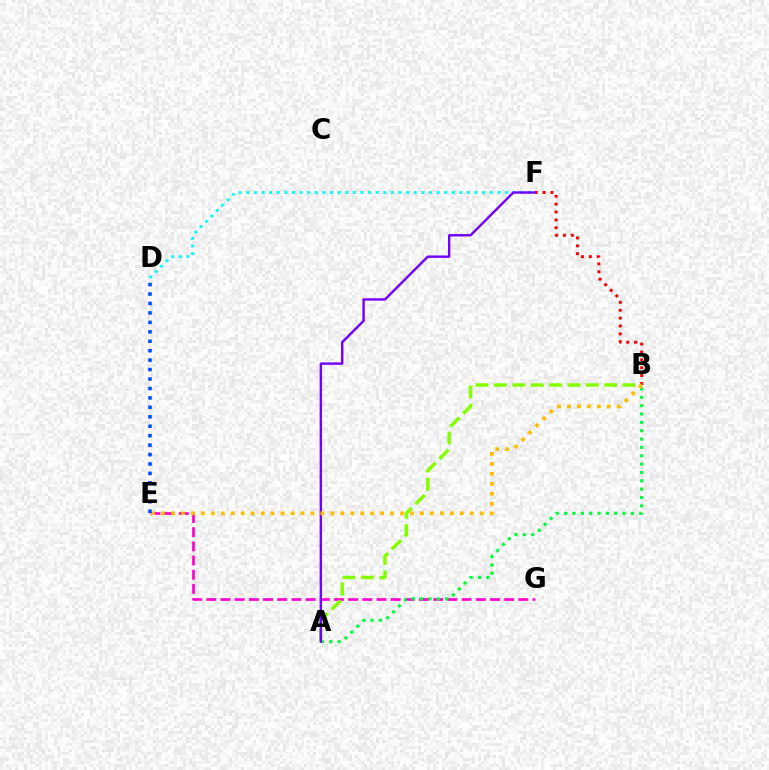{('E', 'G'): [{'color': '#ff00cf', 'line_style': 'dashed', 'thickness': 1.93}], ('A', 'B'): [{'color': '#00ff39', 'line_style': 'dotted', 'thickness': 2.27}, {'color': '#84ff00', 'line_style': 'dashed', 'thickness': 2.49}], ('D', 'F'): [{'color': '#00fff6', 'line_style': 'dotted', 'thickness': 2.07}], ('B', 'F'): [{'color': '#ff0000', 'line_style': 'dotted', 'thickness': 2.14}], ('A', 'F'): [{'color': '#7200ff', 'line_style': 'solid', 'thickness': 1.73}], ('B', 'E'): [{'color': '#ffbd00', 'line_style': 'dotted', 'thickness': 2.7}], ('D', 'E'): [{'color': '#004bff', 'line_style': 'dotted', 'thickness': 2.57}]}